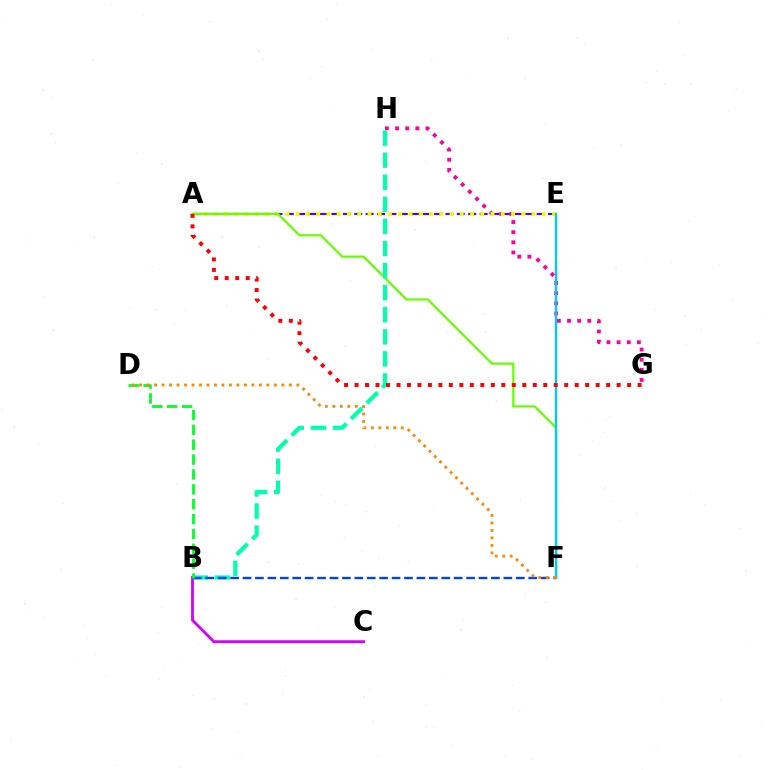{('A', 'E'): [{'color': '#4f00ff', 'line_style': 'dashed', 'thickness': 1.55}, {'color': '#eeff00', 'line_style': 'dotted', 'thickness': 2.79}], ('G', 'H'): [{'color': '#ff00a0', 'line_style': 'dotted', 'thickness': 2.75}], ('A', 'F'): [{'color': '#66ff00', 'line_style': 'solid', 'thickness': 1.59}], ('E', 'F'): [{'color': '#00c7ff', 'line_style': 'solid', 'thickness': 1.68}], ('B', 'H'): [{'color': '#00ffaf', 'line_style': 'dashed', 'thickness': 3.0}], ('B', 'C'): [{'color': '#d600ff', 'line_style': 'solid', 'thickness': 2.03}], ('B', 'F'): [{'color': '#003fff', 'line_style': 'dashed', 'thickness': 1.69}], ('A', 'G'): [{'color': '#ff0000', 'line_style': 'dotted', 'thickness': 2.85}], ('B', 'D'): [{'color': '#00ff27', 'line_style': 'dashed', 'thickness': 2.02}], ('D', 'F'): [{'color': '#ff8800', 'line_style': 'dotted', 'thickness': 2.03}]}